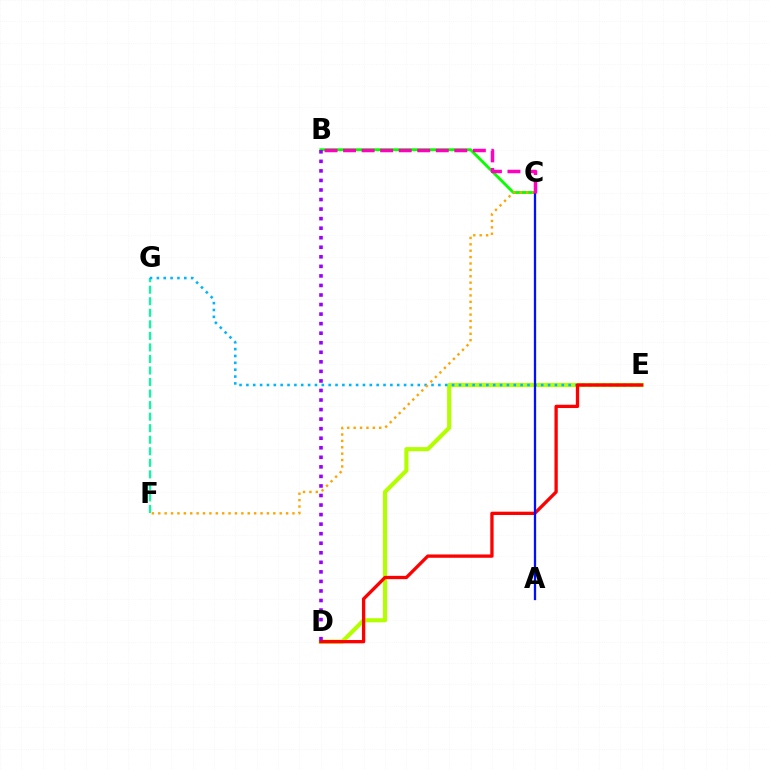{('D', 'E'): [{'color': '#b3ff00', 'line_style': 'solid', 'thickness': 2.97}, {'color': '#ff0000', 'line_style': 'solid', 'thickness': 2.38}], ('B', 'C'): [{'color': '#08ff00', 'line_style': 'solid', 'thickness': 2.06}, {'color': '#ff00bd', 'line_style': 'dashed', 'thickness': 2.52}], ('F', 'G'): [{'color': '#00ff9d', 'line_style': 'dashed', 'thickness': 1.57}], ('E', 'G'): [{'color': '#00b5ff', 'line_style': 'dotted', 'thickness': 1.86}], ('C', 'F'): [{'color': '#ffa500', 'line_style': 'dotted', 'thickness': 1.74}], ('B', 'D'): [{'color': '#9b00ff', 'line_style': 'dotted', 'thickness': 2.59}], ('A', 'C'): [{'color': '#0010ff', 'line_style': 'solid', 'thickness': 1.65}]}